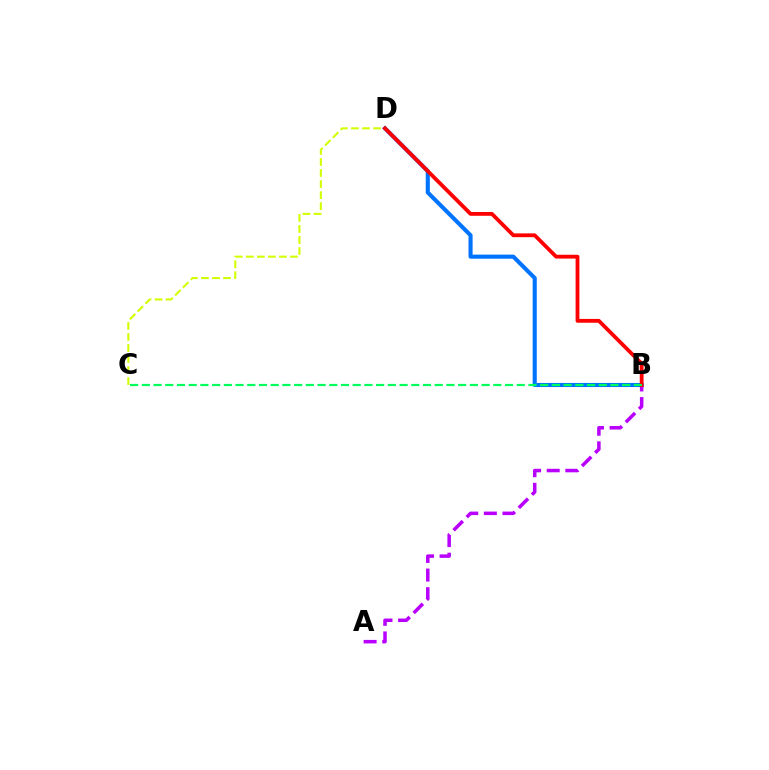{('C', 'D'): [{'color': '#d1ff00', 'line_style': 'dashed', 'thickness': 1.5}], ('B', 'D'): [{'color': '#0074ff', 'line_style': 'solid', 'thickness': 2.95}, {'color': '#ff0000', 'line_style': 'solid', 'thickness': 2.74}], ('A', 'B'): [{'color': '#b900ff', 'line_style': 'dashed', 'thickness': 2.53}], ('B', 'C'): [{'color': '#00ff5c', 'line_style': 'dashed', 'thickness': 1.59}]}